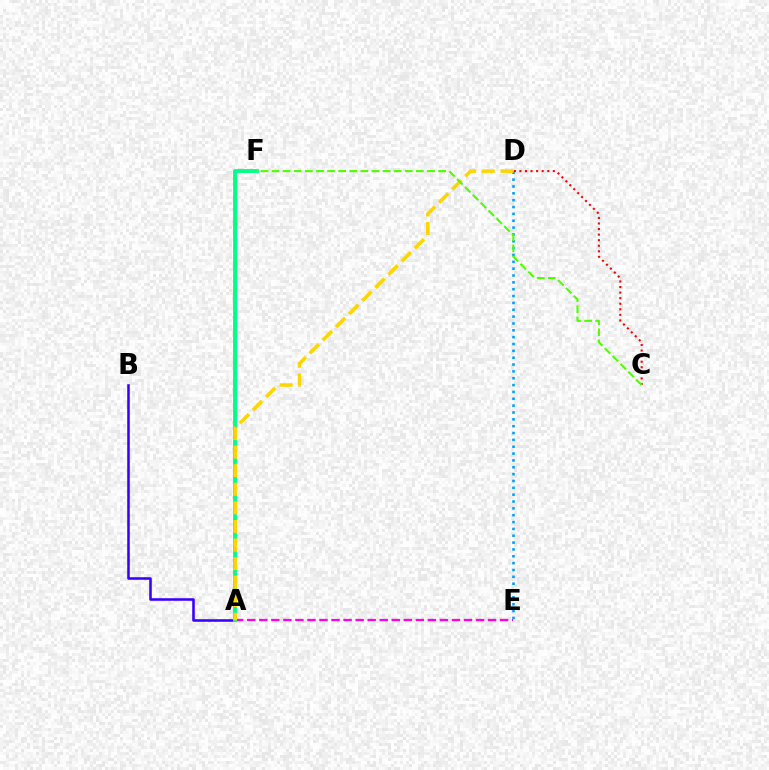{('A', 'B'): [{'color': '#3700ff', 'line_style': 'solid', 'thickness': 1.84}], ('D', 'E'): [{'color': '#009eff', 'line_style': 'dotted', 'thickness': 1.86}], ('A', 'E'): [{'color': '#ff00ed', 'line_style': 'dashed', 'thickness': 1.64}], ('A', 'F'): [{'color': '#00ff86', 'line_style': 'solid', 'thickness': 2.76}], ('C', 'D'): [{'color': '#ff0000', 'line_style': 'dotted', 'thickness': 1.51}], ('A', 'D'): [{'color': '#ffd500', 'line_style': 'dashed', 'thickness': 2.52}], ('C', 'F'): [{'color': '#4fff00', 'line_style': 'dashed', 'thickness': 1.51}]}